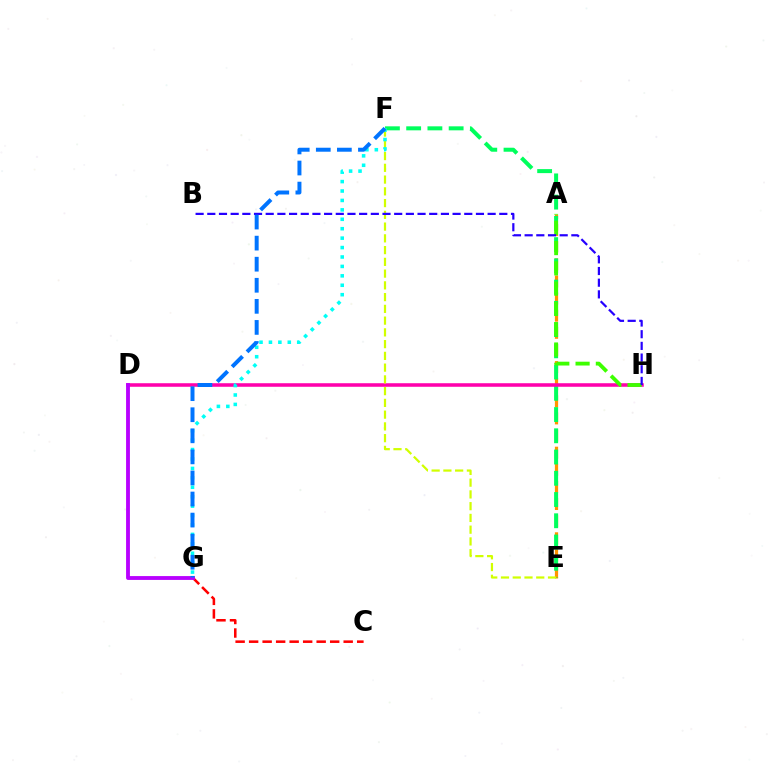{('A', 'E'): [{'color': '#ff9400', 'line_style': 'dashed', 'thickness': 2.33}], ('E', 'F'): [{'color': '#00ff5c', 'line_style': 'dashed', 'thickness': 2.89}, {'color': '#d1ff00', 'line_style': 'dashed', 'thickness': 1.6}], ('D', 'H'): [{'color': '#ff00ac', 'line_style': 'solid', 'thickness': 2.56}], ('C', 'G'): [{'color': '#ff0000', 'line_style': 'dashed', 'thickness': 1.83}], ('A', 'H'): [{'color': '#3dff00', 'line_style': 'dashed', 'thickness': 2.76}], ('D', 'G'): [{'color': '#b900ff', 'line_style': 'solid', 'thickness': 2.77}], ('F', 'G'): [{'color': '#00fff6', 'line_style': 'dotted', 'thickness': 2.56}, {'color': '#0074ff', 'line_style': 'dashed', 'thickness': 2.86}], ('B', 'H'): [{'color': '#2500ff', 'line_style': 'dashed', 'thickness': 1.59}]}